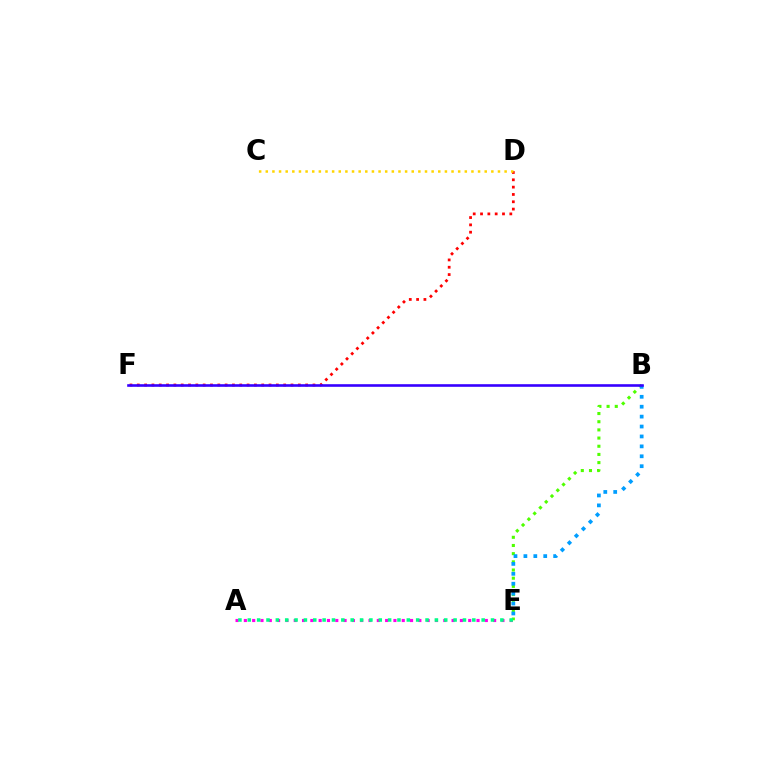{('B', 'E'): [{'color': '#4fff00', 'line_style': 'dotted', 'thickness': 2.22}, {'color': '#009eff', 'line_style': 'dotted', 'thickness': 2.69}], ('D', 'F'): [{'color': '#ff0000', 'line_style': 'dotted', 'thickness': 1.99}], ('A', 'E'): [{'color': '#ff00ed', 'line_style': 'dotted', 'thickness': 2.26}, {'color': '#00ff86', 'line_style': 'dotted', 'thickness': 2.54}], ('C', 'D'): [{'color': '#ffd500', 'line_style': 'dotted', 'thickness': 1.8}], ('B', 'F'): [{'color': '#3700ff', 'line_style': 'solid', 'thickness': 1.89}]}